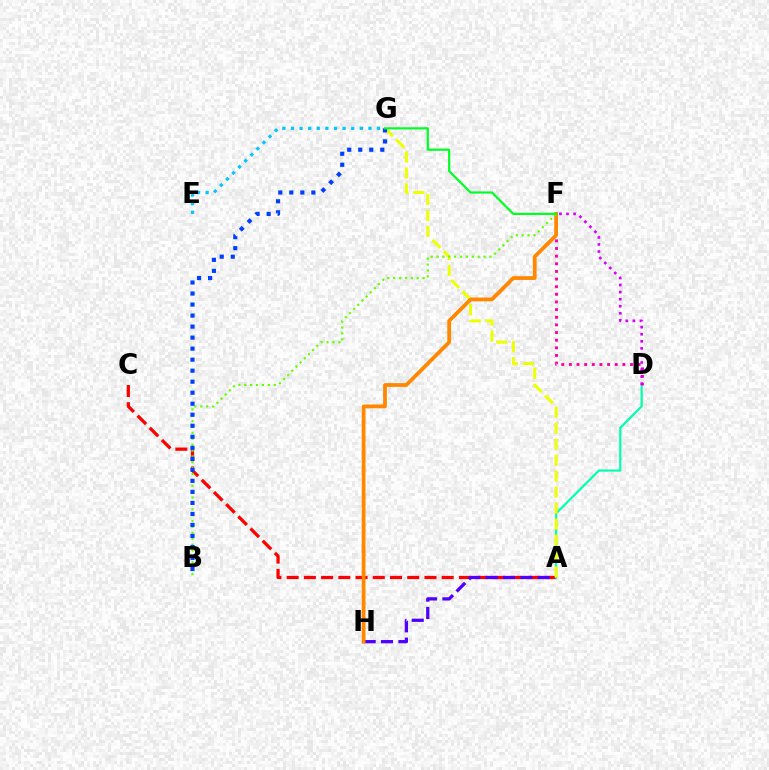{('A', 'C'): [{'color': '#ff0000', 'line_style': 'dashed', 'thickness': 2.34}], ('A', 'H'): [{'color': '#4f00ff', 'line_style': 'dashed', 'thickness': 2.36}], ('A', 'D'): [{'color': '#00ffaf', 'line_style': 'solid', 'thickness': 1.58}], ('D', 'F'): [{'color': '#ff00a0', 'line_style': 'dotted', 'thickness': 2.08}, {'color': '#d600ff', 'line_style': 'dotted', 'thickness': 1.92}], ('A', 'G'): [{'color': '#eeff00', 'line_style': 'dashed', 'thickness': 2.17}], ('F', 'H'): [{'color': '#ff8800', 'line_style': 'solid', 'thickness': 2.72}], ('E', 'G'): [{'color': '#00c7ff', 'line_style': 'dotted', 'thickness': 2.34}], ('B', 'F'): [{'color': '#66ff00', 'line_style': 'dotted', 'thickness': 1.6}], ('B', 'G'): [{'color': '#003fff', 'line_style': 'dotted', 'thickness': 2.99}], ('F', 'G'): [{'color': '#00ff27', 'line_style': 'solid', 'thickness': 1.58}]}